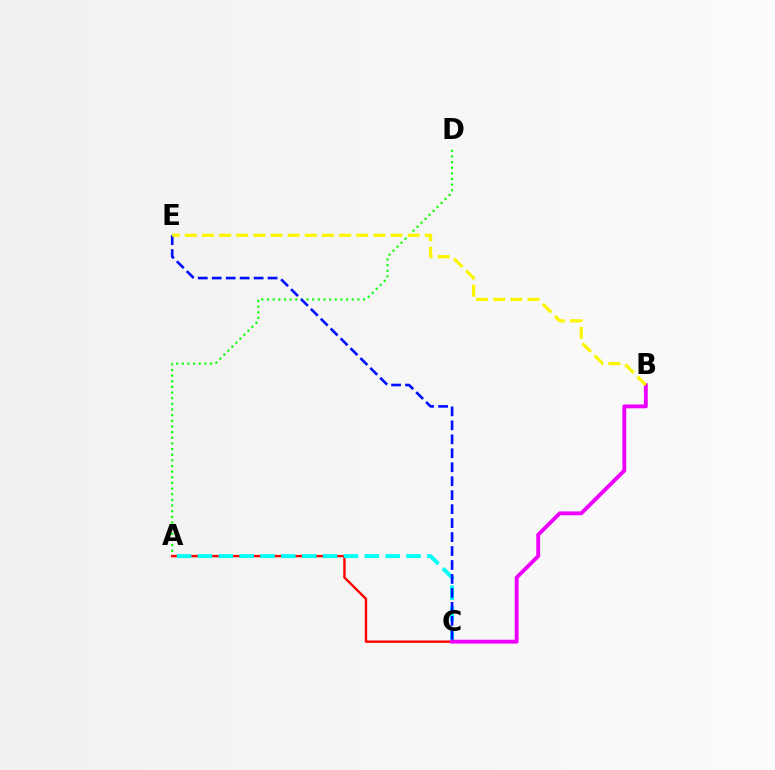{('A', 'D'): [{'color': '#08ff00', 'line_style': 'dotted', 'thickness': 1.53}], ('A', 'C'): [{'color': '#ff0000', 'line_style': 'solid', 'thickness': 1.72}, {'color': '#00fff6', 'line_style': 'dashed', 'thickness': 2.83}], ('C', 'E'): [{'color': '#0010ff', 'line_style': 'dashed', 'thickness': 1.9}], ('B', 'C'): [{'color': '#ee00ff', 'line_style': 'solid', 'thickness': 2.77}], ('B', 'E'): [{'color': '#fcf500', 'line_style': 'dashed', 'thickness': 2.33}]}